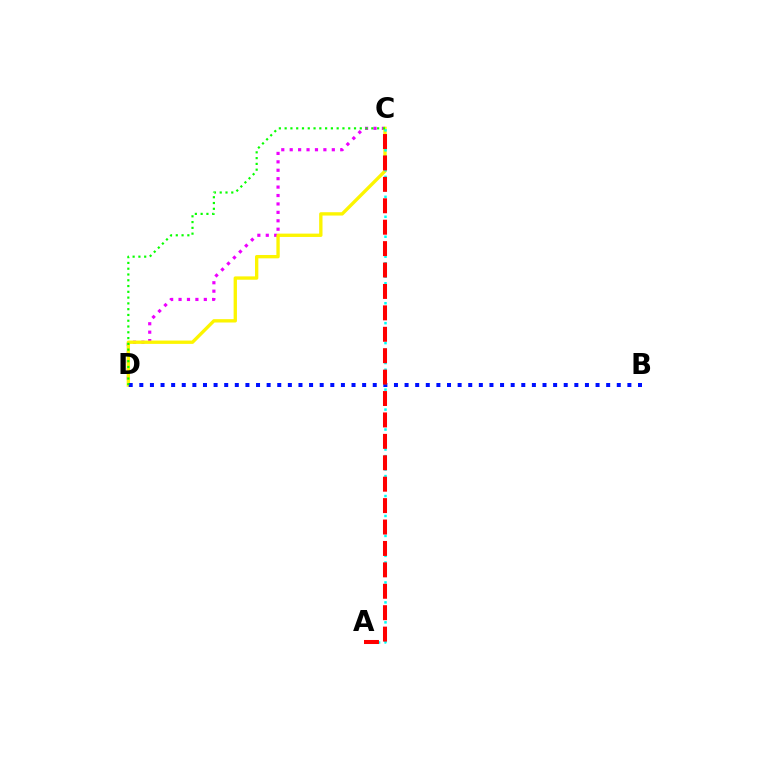{('C', 'D'): [{'color': '#ee00ff', 'line_style': 'dotted', 'thickness': 2.29}, {'color': '#fcf500', 'line_style': 'solid', 'thickness': 2.4}, {'color': '#08ff00', 'line_style': 'dotted', 'thickness': 1.57}], ('B', 'D'): [{'color': '#0010ff', 'line_style': 'dotted', 'thickness': 2.88}], ('A', 'C'): [{'color': '#00fff6', 'line_style': 'dotted', 'thickness': 1.81}, {'color': '#ff0000', 'line_style': 'dashed', 'thickness': 2.91}]}